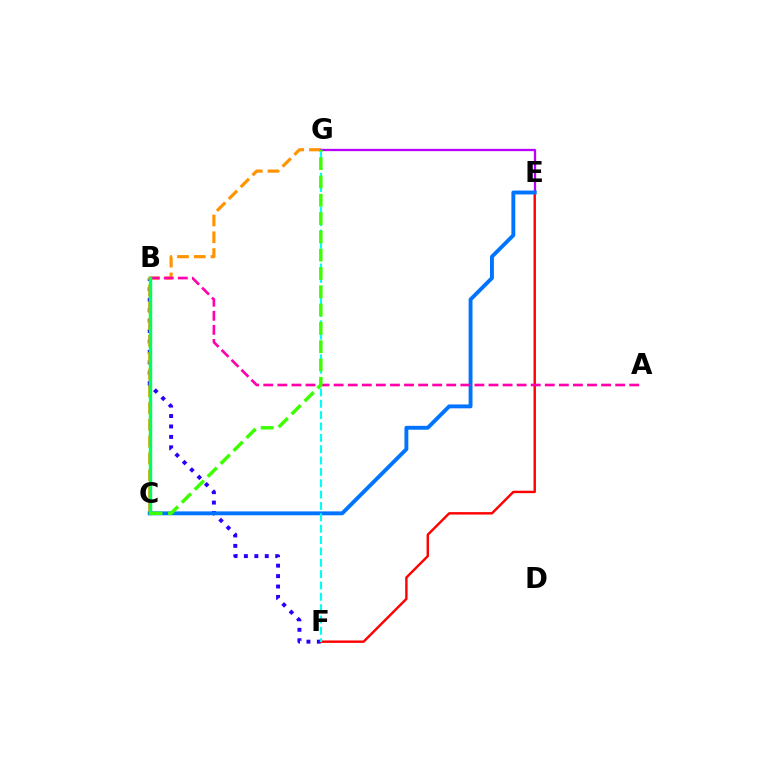{('B', 'F'): [{'color': '#2500ff', 'line_style': 'dotted', 'thickness': 2.83}], ('C', 'G'): [{'color': '#ff9400', 'line_style': 'dashed', 'thickness': 2.28}, {'color': '#3dff00', 'line_style': 'dashed', 'thickness': 2.49}], ('E', 'F'): [{'color': '#ff0000', 'line_style': 'solid', 'thickness': 1.74}], ('B', 'C'): [{'color': '#d1ff00', 'line_style': 'dotted', 'thickness': 1.68}, {'color': '#00ff5c', 'line_style': 'solid', 'thickness': 2.45}], ('E', 'G'): [{'color': '#b900ff', 'line_style': 'solid', 'thickness': 1.66}], ('C', 'E'): [{'color': '#0074ff', 'line_style': 'solid', 'thickness': 2.79}], ('F', 'G'): [{'color': '#00fff6', 'line_style': 'dashed', 'thickness': 1.54}], ('A', 'B'): [{'color': '#ff00ac', 'line_style': 'dashed', 'thickness': 1.91}]}